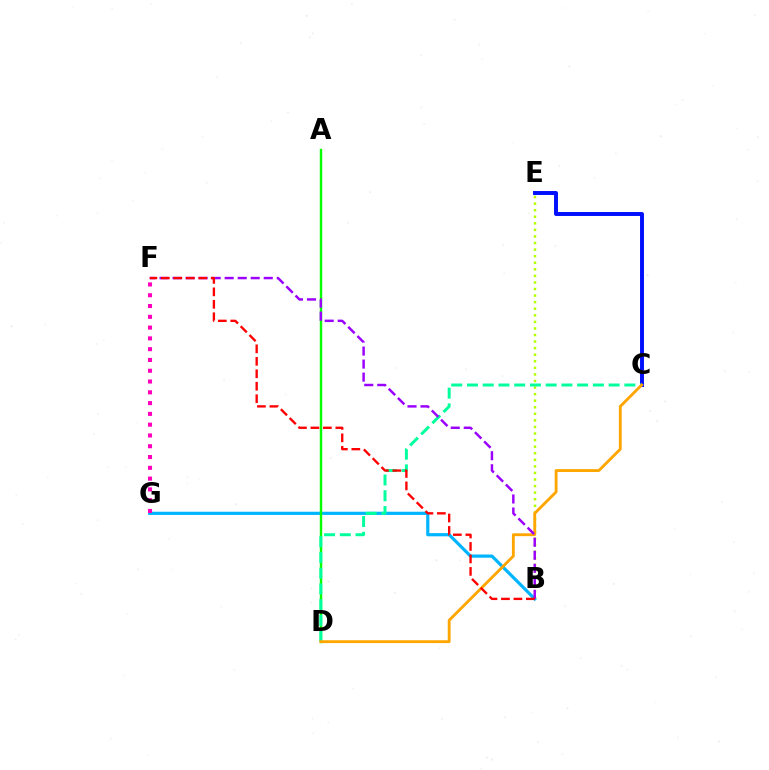{('B', 'G'): [{'color': '#00b5ff', 'line_style': 'solid', 'thickness': 2.3}], ('C', 'E'): [{'color': '#0010ff', 'line_style': 'solid', 'thickness': 2.84}], ('B', 'E'): [{'color': '#b3ff00', 'line_style': 'dotted', 'thickness': 1.78}], ('F', 'G'): [{'color': '#ff00bd', 'line_style': 'dotted', 'thickness': 2.93}], ('A', 'D'): [{'color': '#08ff00', 'line_style': 'solid', 'thickness': 1.74}], ('C', 'D'): [{'color': '#00ff9d', 'line_style': 'dashed', 'thickness': 2.14}, {'color': '#ffa500', 'line_style': 'solid', 'thickness': 2.05}], ('B', 'F'): [{'color': '#9b00ff', 'line_style': 'dashed', 'thickness': 1.77}, {'color': '#ff0000', 'line_style': 'dashed', 'thickness': 1.69}]}